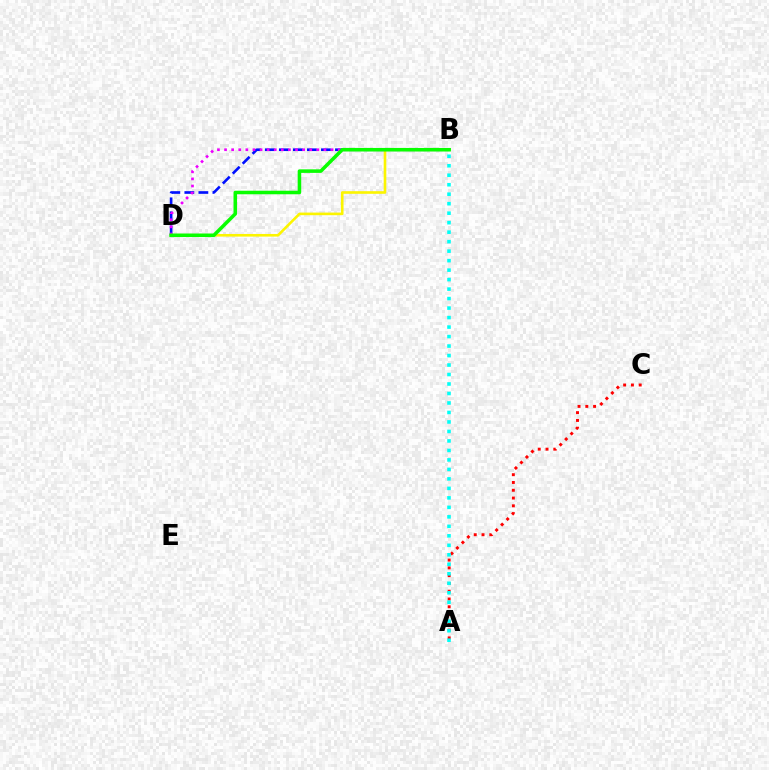{('A', 'C'): [{'color': '#ff0000', 'line_style': 'dotted', 'thickness': 2.11}], ('A', 'B'): [{'color': '#00fff6', 'line_style': 'dotted', 'thickness': 2.58}], ('B', 'D'): [{'color': '#fcf500', 'line_style': 'solid', 'thickness': 1.89}, {'color': '#0010ff', 'line_style': 'dashed', 'thickness': 1.91}, {'color': '#ee00ff', 'line_style': 'dotted', 'thickness': 1.93}, {'color': '#08ff00', 'line_style': 'solid', 'thickness': 2.55}]}